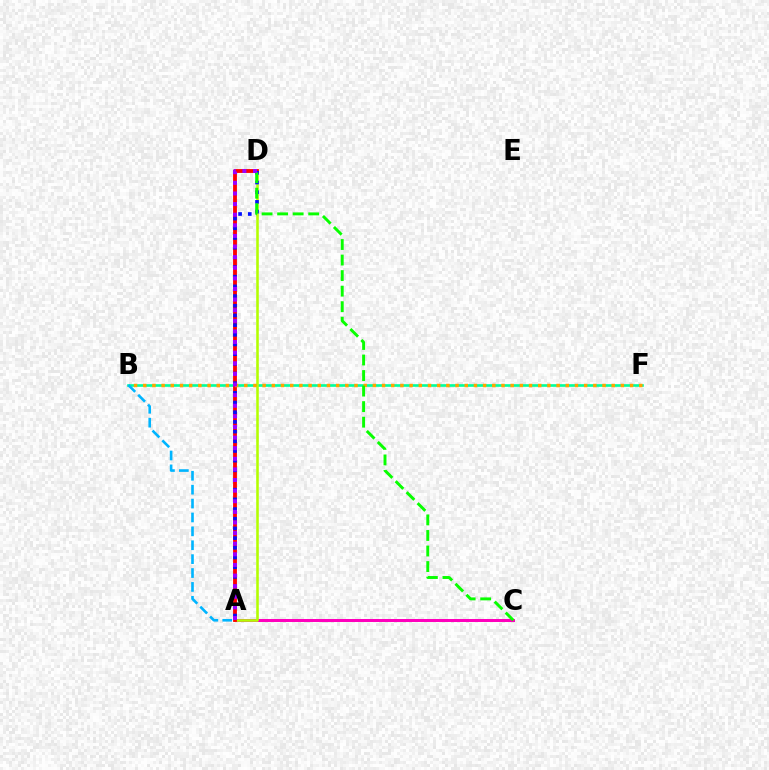{('A', 'C'): [{'color': '#ff00bd', 'line_style': 'solid', 'thickness': 2.16}], ('B', 'F'): [{'color': '#00ff9d', 'line_style': 'solid', 'thickness': 1.9}, {'color': '#ffa500', 'line_style': 'dotted', 'thickness': 2.5}], ('A', 'D'): [{'color': '#b3ff00', 'line_style': 'solid', 'thickness': 1.85}, {'color': '#ff0000', 'line_style': 'solid', 'thickness': 2.76}, {'color': '#0010ff', 'line_style': 'dotted', 'thickness': 2.63}, {'color': '#9b00ff', 'line_style': 'dotted', 'thickness': 2.88}], ('C', 'D'): [{'color': '#08ff00', 'line_style': 'dashed', 'thickness': 2.11}], ('A', 'B'): [{'color': '#00b5ff', 'line_style': 'dashed', 'thickness': 1.89}]}